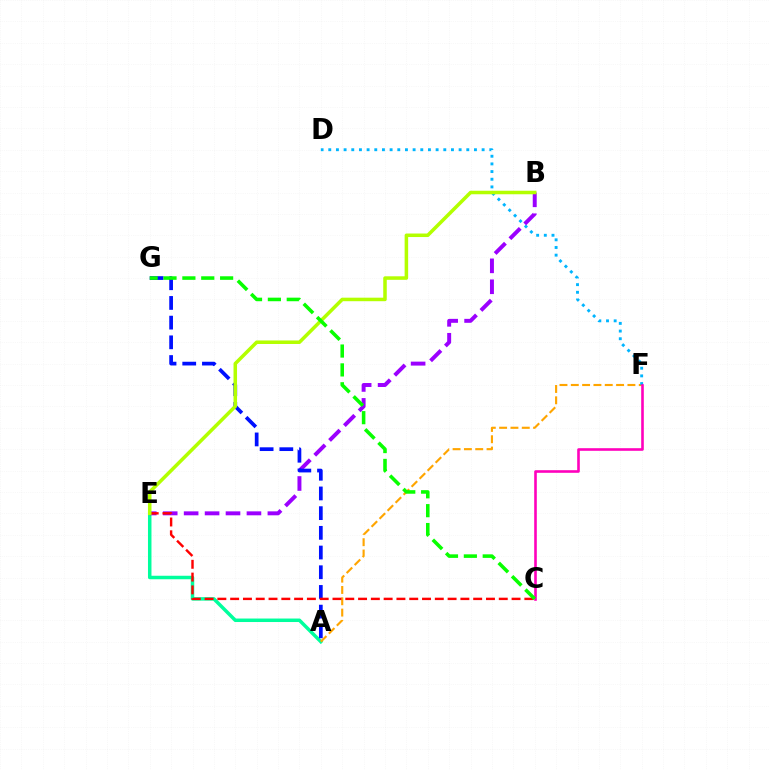{('A', 'E'): [{'color': '#00ff9d', 'line_style': 'solid', 'thickness': 2.51}], ('A', 'F'): [{'color': '#ffa500', 'line_style': 'dashed', 'thickness': 1.54}], ('D', 'F'): [{'color': '#00b5ff', 'line_style': 'dotted', 'thickness': 2.08}], ('C', 'F'): [{'color': '#ff00bd', 'line_style': 'solid', 'thickness': 1.88}], ('B', 'E'): [{'color': '#9b00ff', 'line_style': 'dashed', 'thickness': 2.84}, {'color': '#b3ff00', 'line_style': 'solid', 'thickness': 2.54}], ('A', 'G'): [{'color': '#0010ff', 'line_style': 'dashed', 'thickness': 2.68}], ('C', 'E'): [{'color': '#ff0000', 'line_style': 'dashed', 'thickness': 1.74}], ('C', 'G'): [{'color': '#08ff00', 'line_style': 'dashed', 'thickness': 2.56}]}